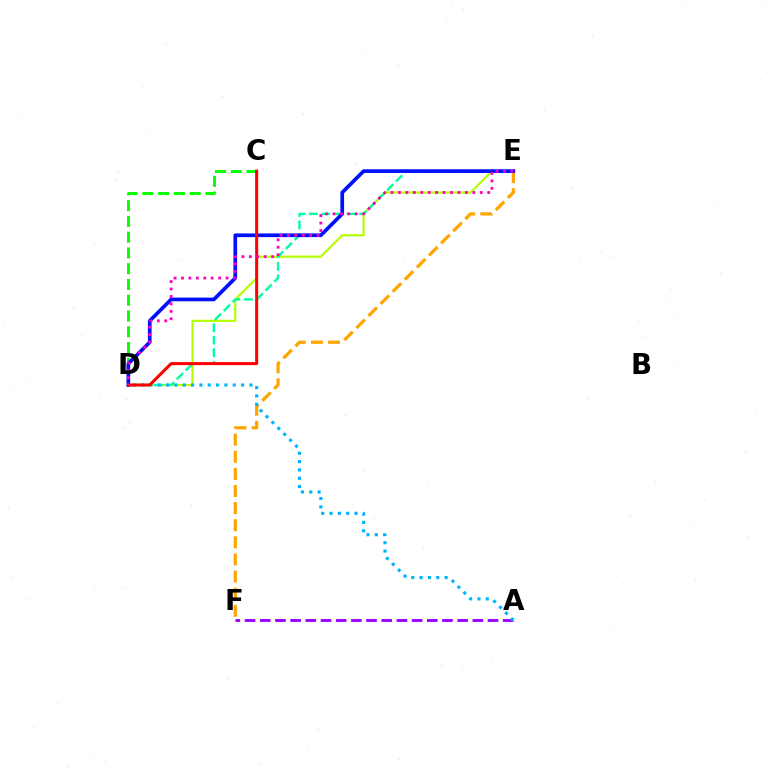{('A', 'F'): [{'color': '#9b00ff', 'line_style': 'dashed', 'thickness': 2.06}], ('D', 'E'): [{'color': '#b3ff00', 'line_style': 'solid', 'thickness': 1.55}, {'color': '#00ff9d', 'line_style': 'dashed', 'thickness': 1.7}, {'color': '#0010ff', 'line_style': 'solid', 'thickness': 2.66}, {'color': '#ff00bd', 'line_style': 'dotted', 'thickness': 2.02}], ('C', 'D'): [{'color': '#08ff00', 'line_style': 'dashed', 'thickness': 2.14}, {'color': '#ff0000', 'line_style': 'solid', 'thickness': 2.18}], ('E', 'F'): [{'color': '#ffa500', 'line_style': 'dashed', 'thickness': 2.33}], ('A', 'D'): [{'color': '#00b5ff', 'line_style': 'dotted', 'thickness': 2.26}]}